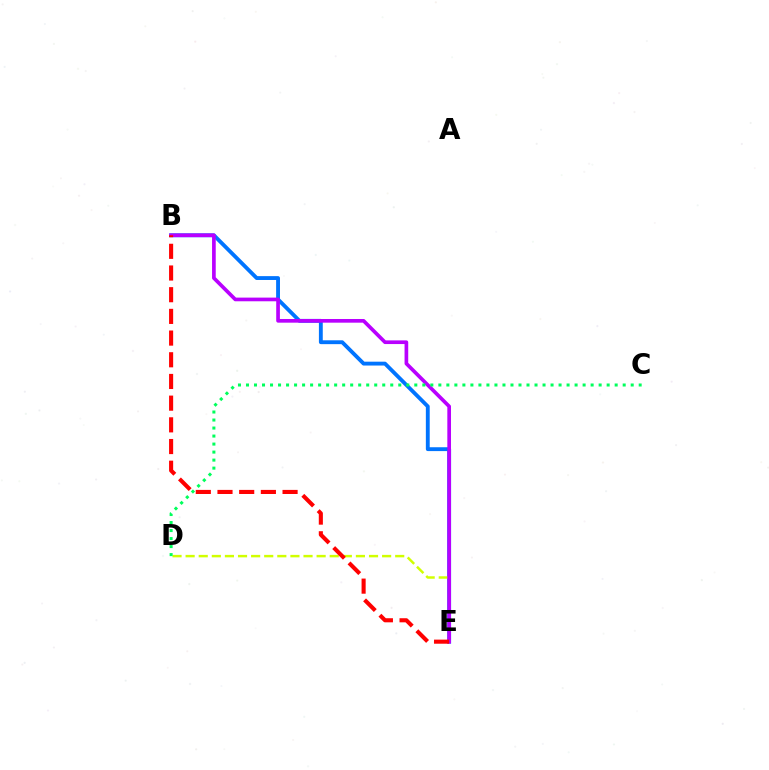{('B', 'E'): [{'color': '#0074ff', 'line_style': 'solid', 'thickness': 2.78}, {'color': '#b900ff', 'line_style': 'solid', 'thickness': 2.65}, {'color': '#ff0000', 'line_style': 'dashed', 'thickness': 2.95}], ('D', 'E'): [{'color': '#d1ff00', 'line_style': 'dashed', 'thickness': 1.78}], ('C', 'D'): [{'color': '#00ff5c', 'line_style': 'dotted', 'thickness': 2.18}]}